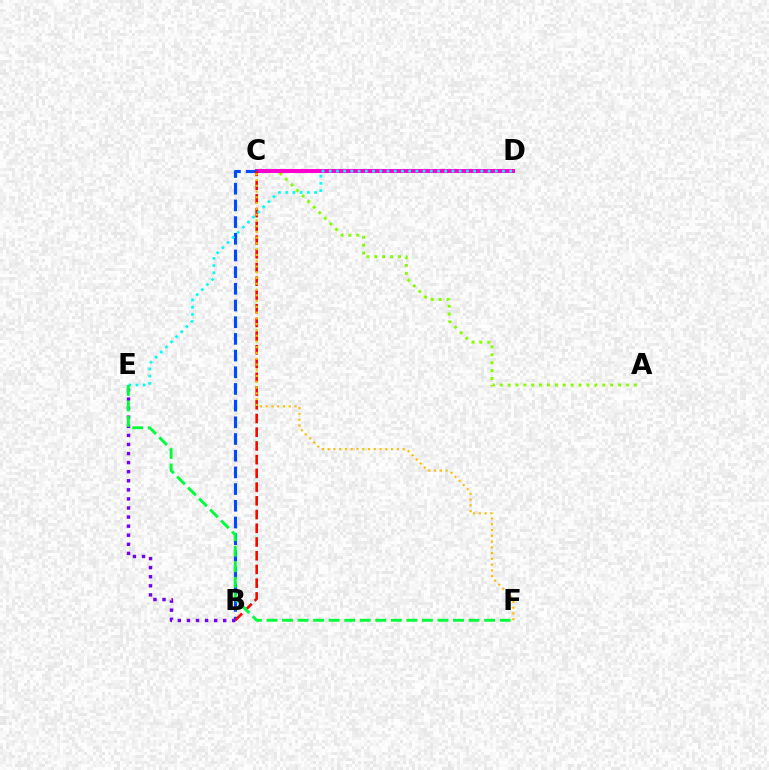{('A', 'C'): [{'color': '#84ff00', 'line_style': 'dotted', 'thickness': 2.14}], ('C', 'D'): [{'color': '#ff00cf', 'line_style': 'solid', 'thickness': 2.88}], ('B', 'C'): [{'color': '#004bff', 'line_style': 'dashed', 'thickness': 2.27}, {'color': '#ff0000', 'line_style': 'dashed', 'thickness': 1.86}], ('C', 'F'): [{'color': '#ffbd00', 'line_style': 'dotted', 'thickness': 1.57}], ('D', 'E'): [{'color': '#00fff6', 'line_style': 'dotted', 'thickness': 1.96}], ('B', 'E'): [{'color': '#7200ff', 'line_style': 'dotted', 'thickness': 2.47}], ('E', 'F'): [{'color': '#00ff39', 'line_style': 'dashed', 'thickness': 2.11}]}